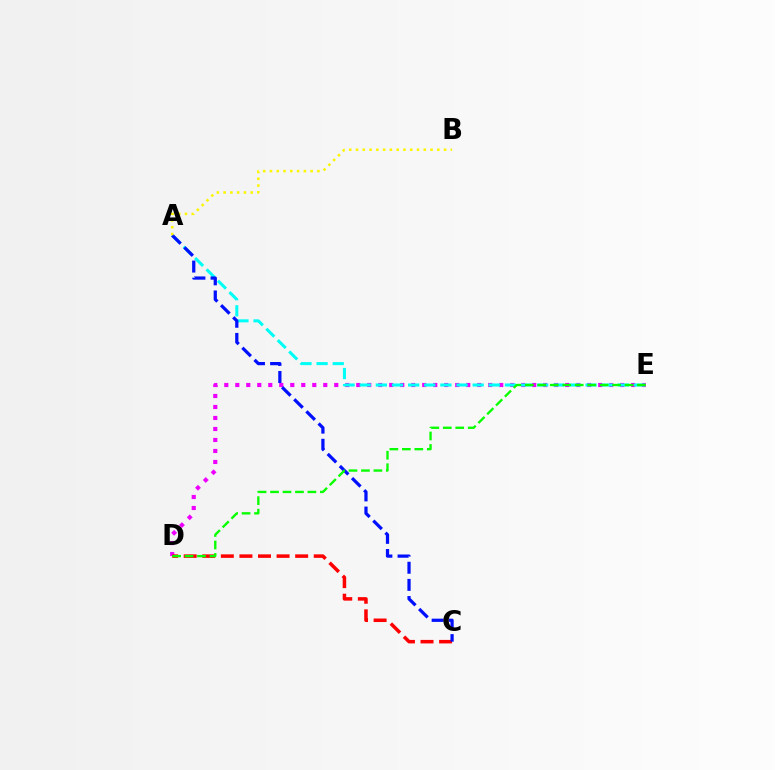{('D', 'E'): [{'color': '#ee00ff', 'line_style': 'dotted', 'thickness': 2.99}, {'color': '#08ff00', 'line_style': 'dashed', 'thickness': 1.69}], ('C', 'D'): [{'color': '#ff0000', 'line_style': 'dashed', 'thickness': 2.52}], ('A', 'E'): [{'color': '#00fff6', 'line_style': 'dashed', 'thickness': 2.19}], ('A', 'C'): [{'color': '#0010ff', 'line_style': 'dashed', 'thickness': 2.33}], ('A', 'B'): [{'color': '#fcf500', 'line_style': 'dotted', 'thickness': 1.84}]}